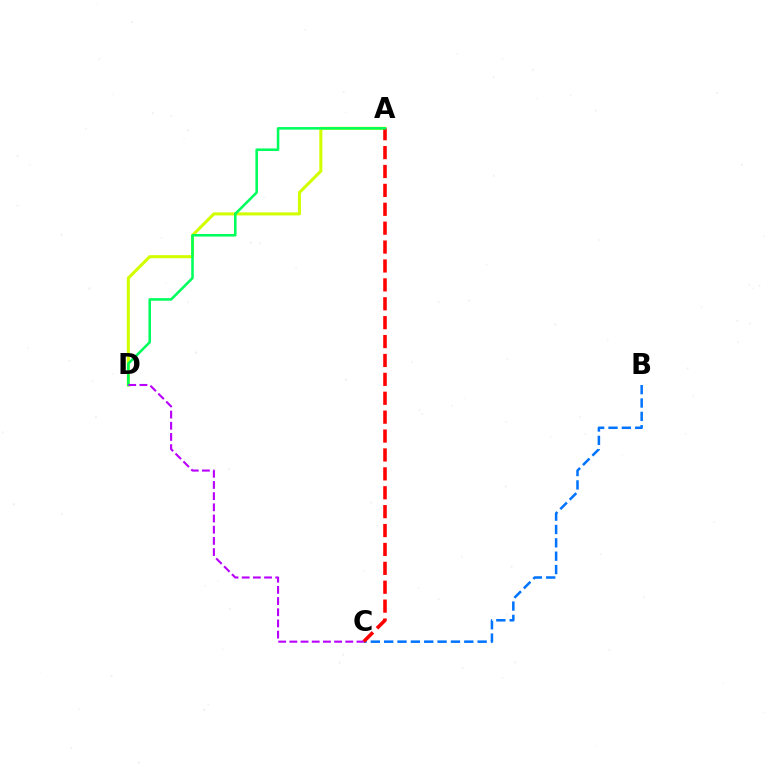{('B', 'C'): [{'color': '#0074ff', 'line_style': 'dashed', 'thickness': 1.81}], ('A', 'D'): [{'color': '#d1ff00', 'line_style': 'solid', 'thickness': 2.21}, {'color': '#00ff5c', 'line_style': 'solid', 'thickness': 1.84}], ('A', 'C'): [{'color': '#ff0000', 'line_style': 'dashed', 'thickness': 2.57}], ('C', 'D'): [{'color': '#b900ff', 'line_style': 'dashed', 'thickness': 1.52}]}